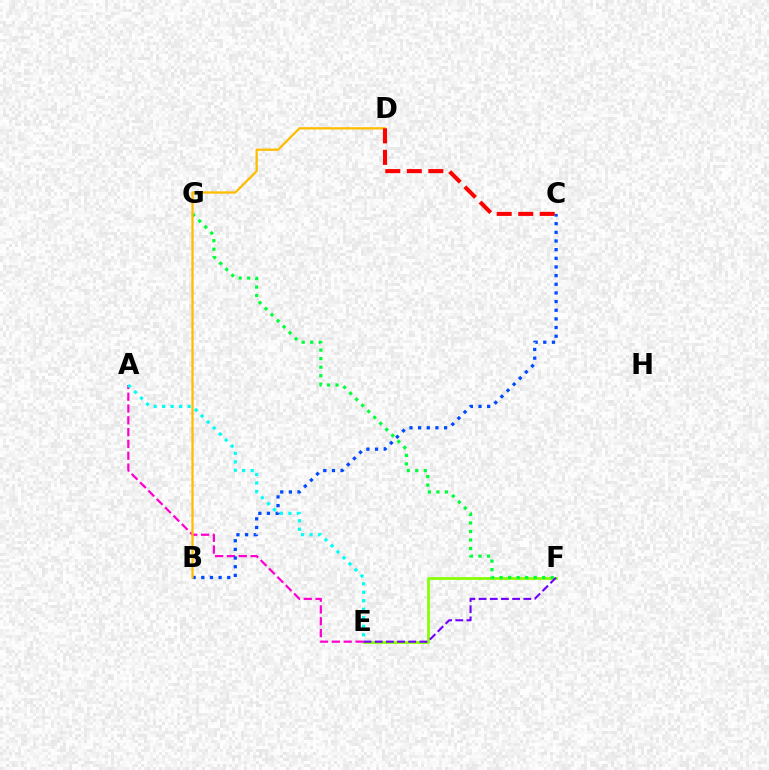{('E', 'F'): [{'color': '#84ff00', 'line_style': 'solid', 'thickness': 1.95}, {'color': '#7200ff', 'line_style': 'dashed', 'thickness': 1.52}], ('A', 'E'): [{'color': '#ff00cf', 'line_style': 'dashed', 'thickness': 1.6}, {'color': '#00fff6', 'line_style': 'dotted', 'thickness': 2.31}], ('F', 'G'): [{'color': '#00ff39', 'line_style': 'dotted', 'thickness': 2.31}], ('B', 'C'): [{'color': '#004bff', 'line_style': 'dotted', 'thickness': 2.35}], ('B', 'D'): [{'color': '#ffbd00', 'line_style': 'solid', 'thickness': 1.64}], ('C', 'D'): [{'color': '#ff0000', 'line_style': 'dashed', 'thickness': 2.92}]}